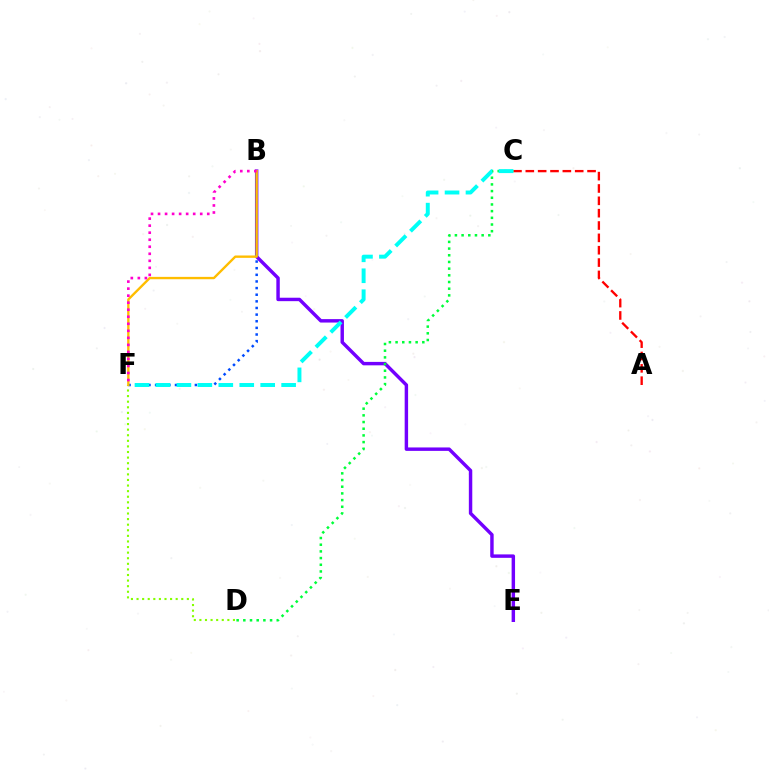{('B', 'E'): [{'color': '#7200ff', 'line_style': 'solid', 'thickness': 2.47}], ('D', 'F'): [{'color': '#84ff00', 'line_style': 'dotted', 'thickness': 1.52}], ('B', 'F'): [{'color': '#004bff', 'line_style': 'dotted', 'thickness': 1.8}, {'color': '#ffbd00', 'line_style': 'solid', 'thickness': 1.7}, {'color': '#ff00cf', 'line_style': 'dotted', 'thickness': 1.91}], ('A', 'C'): [{'color': '#ff0000', 'line_style': 'dashed', 'thickness': 1.68}], ('C', 'D'): [{'color': '#00ff39', 'line_style': 'dotted', 'thickness': 1.82}], ('C', 'F'): [{'color': '#00fff6', 'line_style': 'dashed', 'thickness': 2.85}]}